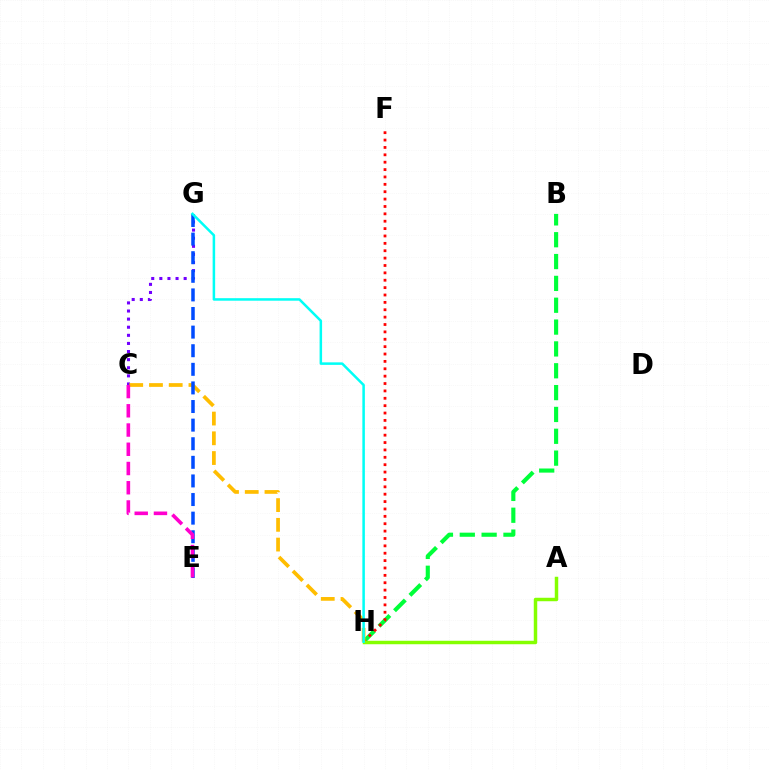{('B', 'H'): [{'color': '#00ff39', 'line_style': 'dashed', 'thickness': 2.97}], ('F', 'H'): [{'color': '#ff0000', 'line_style': 'dotted', 'thickness': 2.0}], ('C', 'G'): [{'color': '#7200ff', 'line_style': 'dotted', 'thickness': 2.2}], ('C', 'H'): [{'color': '#ffbd00', 'line_style': 'dashed', 'thickness': 2.68}], ('A', 'H'): [{'color': '#84ff00', 'line_style': 'solid', 'thickness': 2.5}], ('E', 'G'): [{'color': '#004bff', 'line_style': 'dashed', 'thickness': 2.53}], ('G', 'H'): [{'color': '#00fff6', 'line_style': 'solid', 'thickness': 1.81}], ('C', 'E'): [{'color': '#ff00cf', 'line_style': 'dashed', 'thickness': 2.61}]}